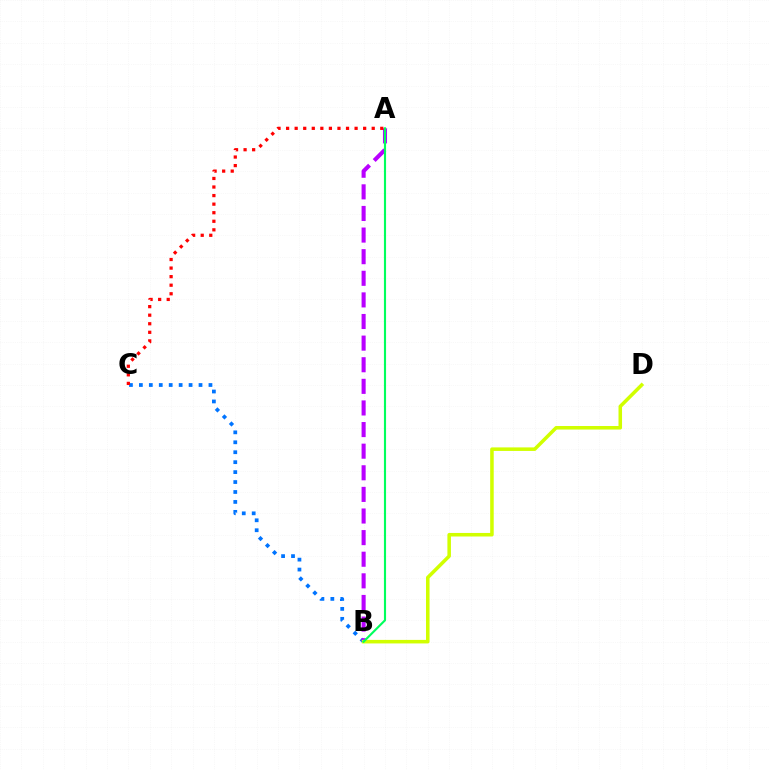{('B', 'C'): [{'color': '#0074ff', 'line_style': 'dotted', 'thickness': 2.7}], ('A', 'B'): [{'color': '#b900ff', 'line_style': 'dashed', 'thickness': 2.94}, {'color': '#00ff5c', 'line_style': 'solid', 'thickness': 1.53}], ('A', 'C'): [{'color': '#ff0000', 'line_style': 'dotted', 'thickness': 2.33}], ('B', 'D'): [{'color': '#d1ff00', 'line_style': 'solid', 'thickness': 2.55}]}